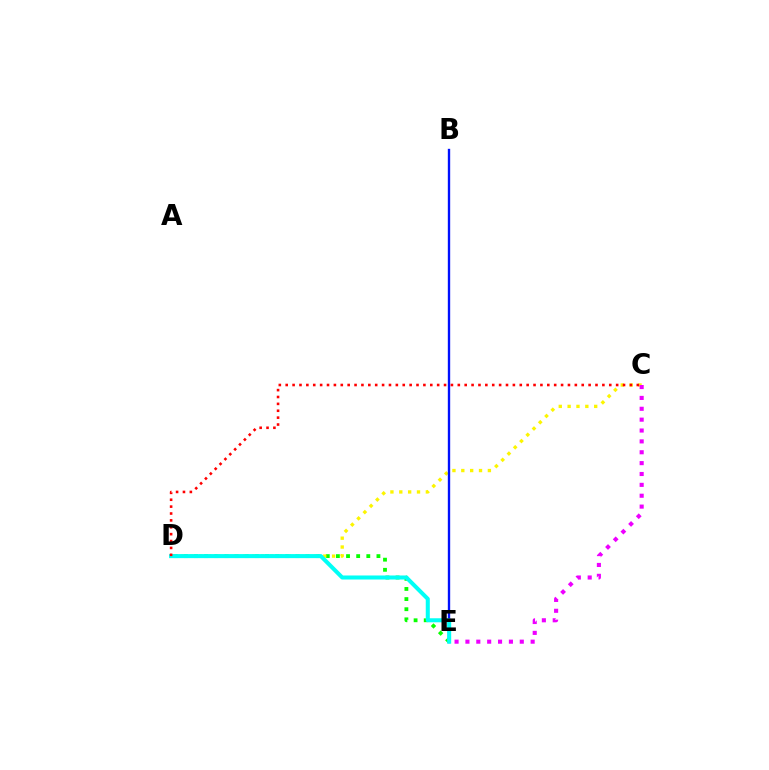{('D', 'E'): [{'color': '#08ff00', 'line_style': 'dotted', 'thickness': 2.75}, {'color': '#00fff6', 'line_style': 'solid', 'thickness': 2.91}], ('C', 'D'): [{'color': '#fcf500', 'line_style': 'dotted', 'thickness': 2.41}, {'color': '#ff0000', 'line_style': 'dotted', 'thickness': 1.87}], ('B', 'E'): [{'color': '#0010ff', 'line_style': 'solid', 'thickness': 1.7}], ('C', 'E'): [{'color': '#ee00ff', 'line_style': 'dotted', 'thickness': 2.95}]}